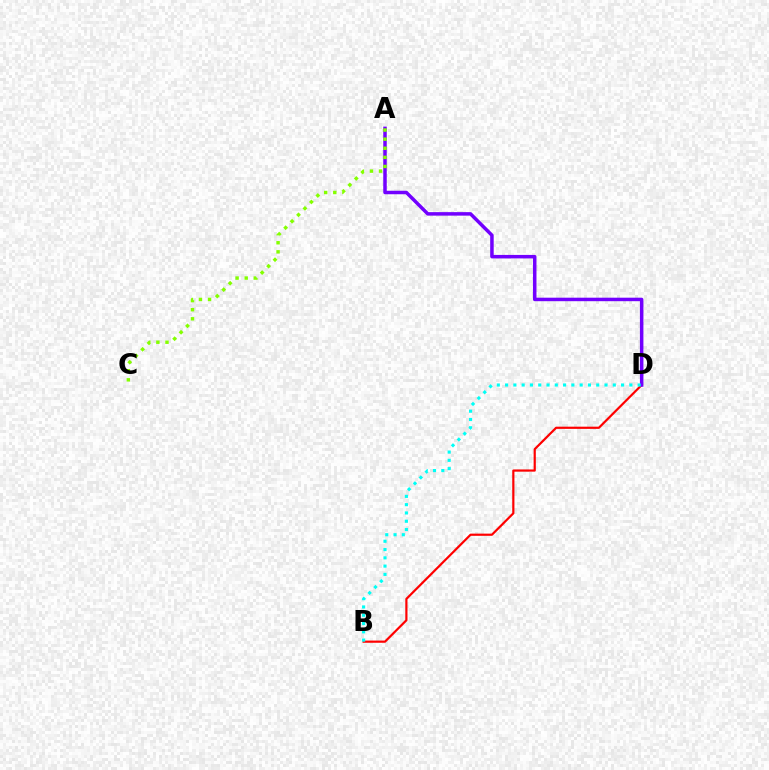{('B', 'D'): [{'color': '#ff0000', 'line_style': 'solid', 'thickness': 1.58}, {'color': '#00fff6', 'line_style': 'dotted', 'thickness': 2.25}], ('A', 'D'): [{'color': '#7200ff', 'line_style': 'solid', 'thickness': 2.52}], ('A', 'C'): [{'color': '#84ff00', 'line_style': 'dotted', 'thickness': 2.47}]}